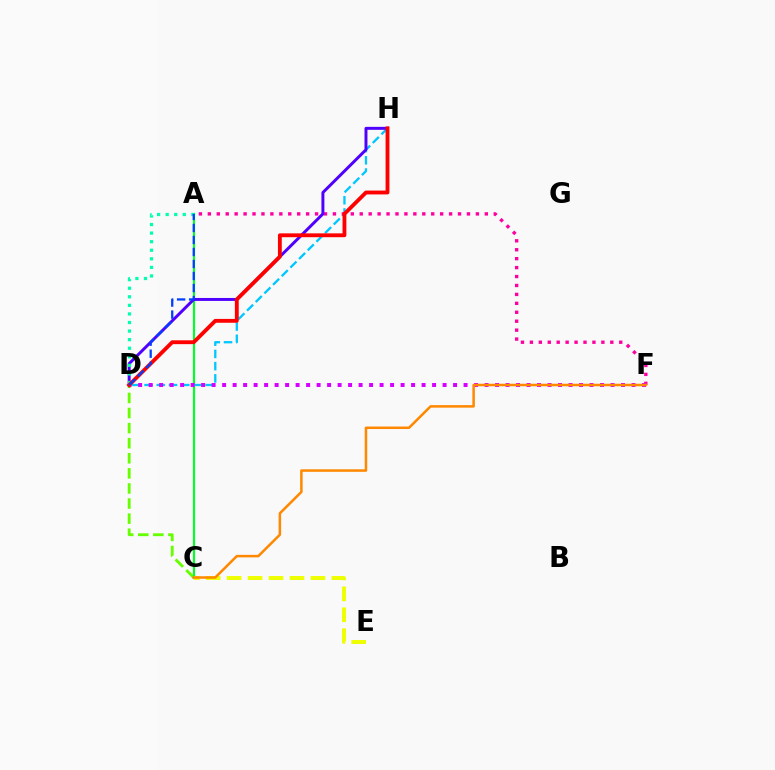{('C', 'D'): [{'color': '#66ff00', 'line_style': 'dashed', 'thickness': 2.05}], ('A', 'C'): [{'color': '#00ff27', 'line_style': 'solid', 'thickness': 1.54}], ('C', 'E'): [{'color': '#eeff00', 'line_style': 'dashed', 'thickness': 2.85}], ('D', 'H'): [{'color': '#00c7ff', 'line_style': 'dashed', 'thickness': 1.66}, {'color': '#4f00ff', 'line_style': 'solid', 'thickness': 2.13}, {'color': '#ff0000', 'line_style': 'solid', 'thickness': 2.77}], ('A', 'F'): [{'color': '#ff00a0', 'line_style': 'dotted', 'thickness': 2.43}], ('A', 'D'): [{'color': '#00ffaf', 'line_style': 'dotted', 'thickness': 2.33}, {'color': '#003fff', 'line_style': 'dashed', 'thickness': 1.63}], ('D', 'F'): [{'color': '#d600ff', 'line_style': 'dotted', 'thickness': 2.85}], ('C', 'F'): [{'color': '#ff8800', 'line_style': 'solid', 'thickness': 1.81}]}